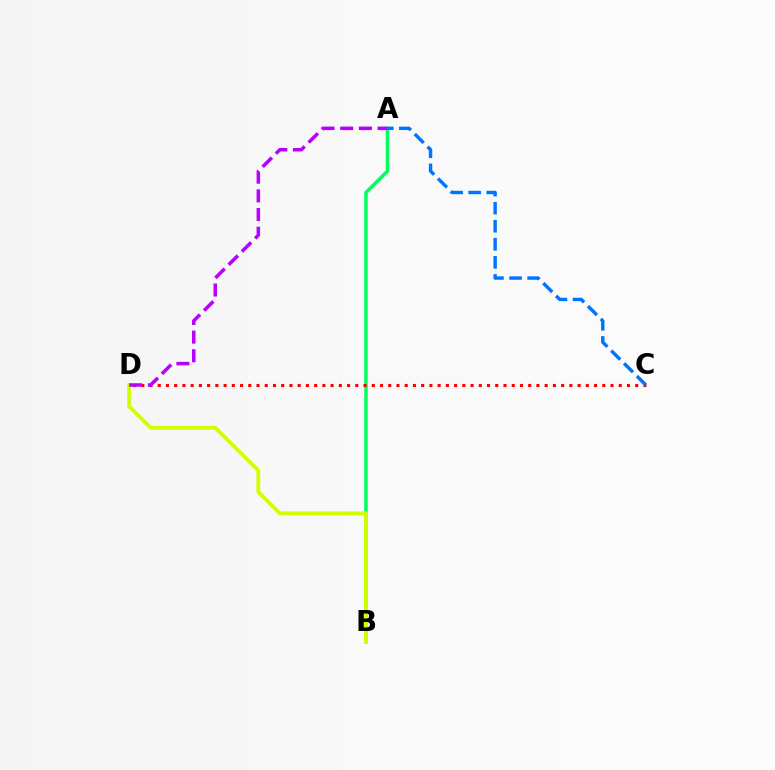{('A', 'B'): [{'color': '#00ff5c', 'line_style': 'solid', 'thickness': 2.51}], ('C', 'D'): [{'color': '#ff0000', 'line_style': 'dotted', 'thickness': 2.24}], ('A', 'C'): [{'color': '#0074ff', 'line_style': 'dashed', 'thickness': 2.45}], ('B', 'D'): [{'color': '#d1ff00', 'line_style': 'solid', 'thickness': 2.77}], ('A', 'D'): [{'color': '#b900ff', 'line_style': 'dashed', 'thickness': 2.54}]}